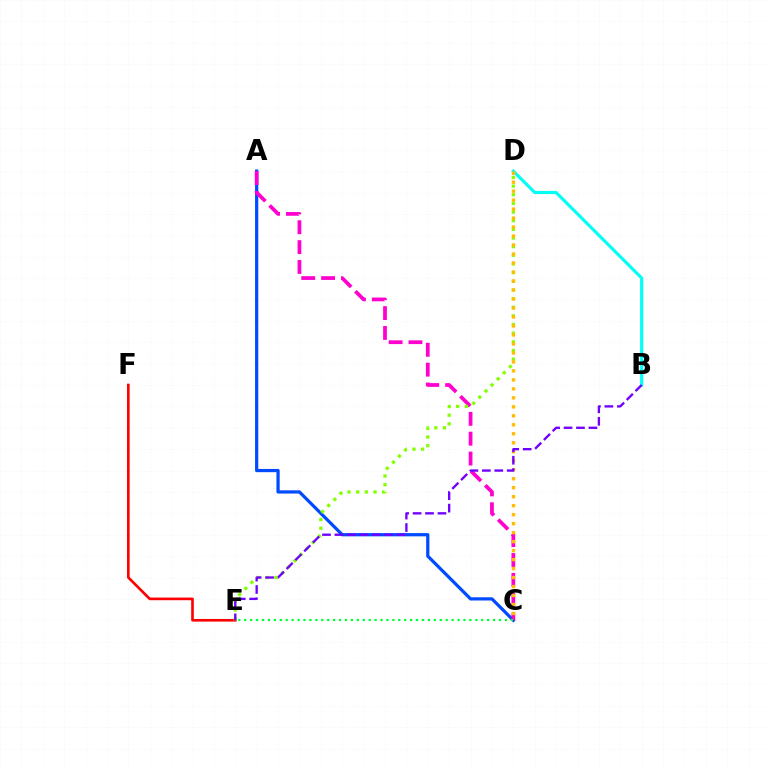{('B', 'D'): [{'color': '#00fff6', 'line_style': 'solid', 'thickness': 2.27}], ('E', 'F'): [{'color': '#ff0000', 'line_style': 'solid', 'thickness': 1.91}], ('A', 'C'): [{'color': '#004bff', 'line_style': 'solid', 'thickness': 2.33}, {'color': '#ff00cf', 'line_style': 'dashed', 'thickness': 2.7}], ('D', 'E'): [{'color': '#84ff00', 'line_style': 'dotted', 'thickness': 2.35}], ('C', 'D'): [{'color': '#ffbd00', 'line_style': 'dotted', 'thickness': 2.44}], ('C', 'E'): [{'color': '#00ff39', 'line_style': 'dotted', 'thickness': 1.61}], ('B', 'E'): [{'color': '#7200ff', 'line_style': 'dashed', 'thickness': 1.69}]}